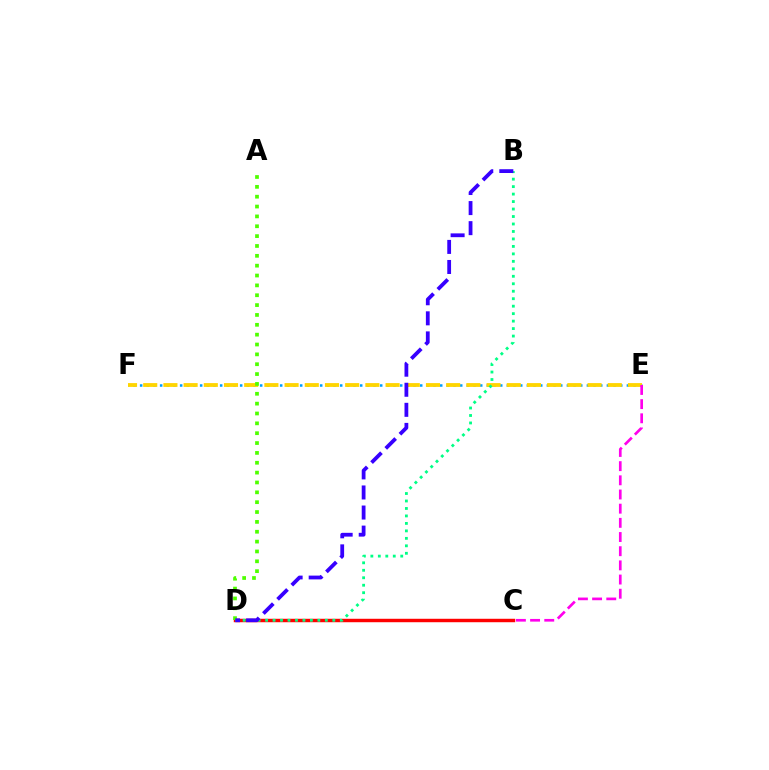{('E', 'F'): [{'color': '#009eff', 'line_style': 'dotted', 'thickness': 1.81}, {'color': '#ffd500', 'line_style': 'dashed', 'thickness': 2.74}], ('C', 'D'): [{'color': '#ff0000', 'line_style': 'solid', 'thickness': 2.48}], ('B', 'D'): [{'color': '#00ff86', 'line_style': 'dotted', 'thickness': 2.03}, {'color': '#3700ff', 'line_style': 'dashed', 'thickness': 2.73}], ('A', 'D'): [{'color': '#4fff00', 'line_style': 'dotted', 'thickness': 2.68}], ('C', 'E'): [{'color': '#ff00ed', 'line_style': 'dashed', 'thickness': 1.93}]}